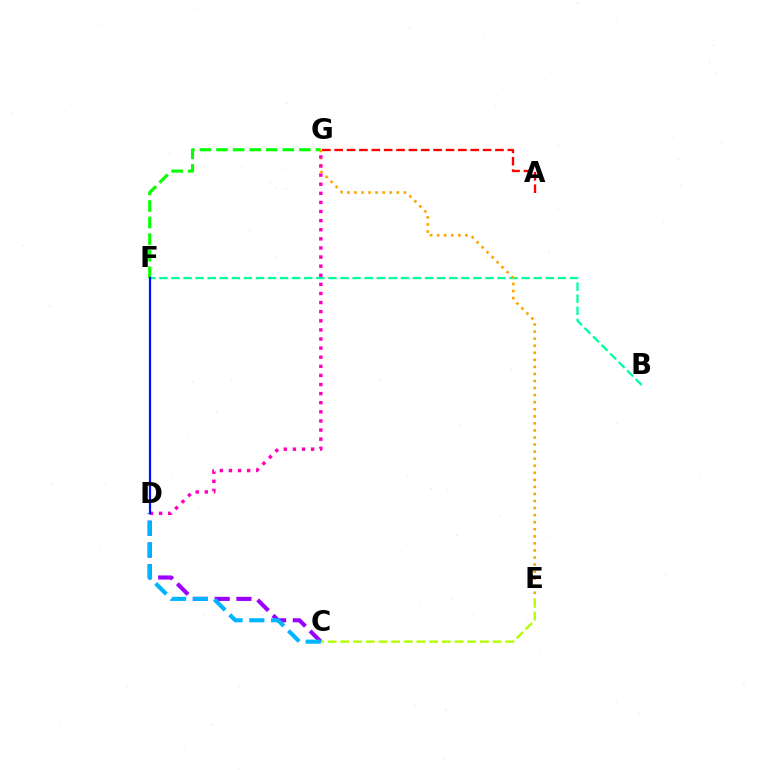{('B', 'F'): [{'color': '#00ff9d', 'line_style': 'dashed', 'thickness': 1.64}], ('F', 'G'): [{'color': '#08ff00', 'line_style': 'dashed', 'thickness': 2.25}], ('C', 'D'): [{'color': '#9b00ff', 'line_style': 'dashed', 'thickness': 2.96}, {'color': '#00b5ff', 'line_style': 'dashed', 'thickness': 2.96}], ('A', 'G'): [{'color': '#ff0000', 'line_style': 'dashed', 'thickness': 1.68}], ('E', 'G'): [{'color': '#ffa500', 'line_style': 'dotted', 'thickness': 1.92}], ('C', 'E'): [{'color': '#b3ff00', 'line_style': 'dashed', 'thickness': 1.72}], ('D', 'G'): [{'color': '#ff00bd', 'line_style': 'dotted', 'thickness': 2.47}], ('D', 'F'): [{'color': '#0010ff', 'line_style': 'solid', 'thickness': 1.59}]}